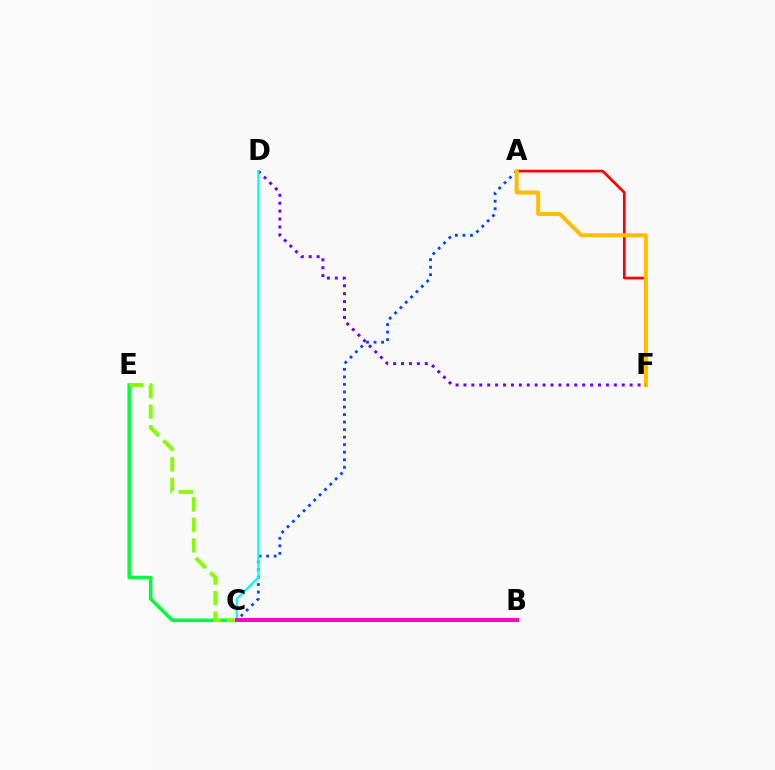{('A', 'F'): [{'color': '#ff0000', 'line_style': 'solid', 'thickness': 1.96}, {'color': '#ffbd00', 'line_style': 'solid', 'thickness': 2.9}], ('C', 'E'): [{'color': '#00ff39', 'line_style': 'solid', 'thickness': 2.5}, {'color': '#84ff00', 'line_style': 'dashed', 'thickness': 2.79}], ('A', 'C'): [{'color': '#004bff', 'line_style': 'dotted', 'thickness': 2.05}], ('D', 'F'): [{'color': '#7200ff', 'line_style': 'dotted', 'thickness': 2.15}], ('C', 'D'): [{'color': '#00fff6', 'line_style': 'solid', 'thickness': 1.65}], ('B', 'C'): [{'color': '#ff00cf', 'line_style': 'solid', 'thickness': 2.87}]}